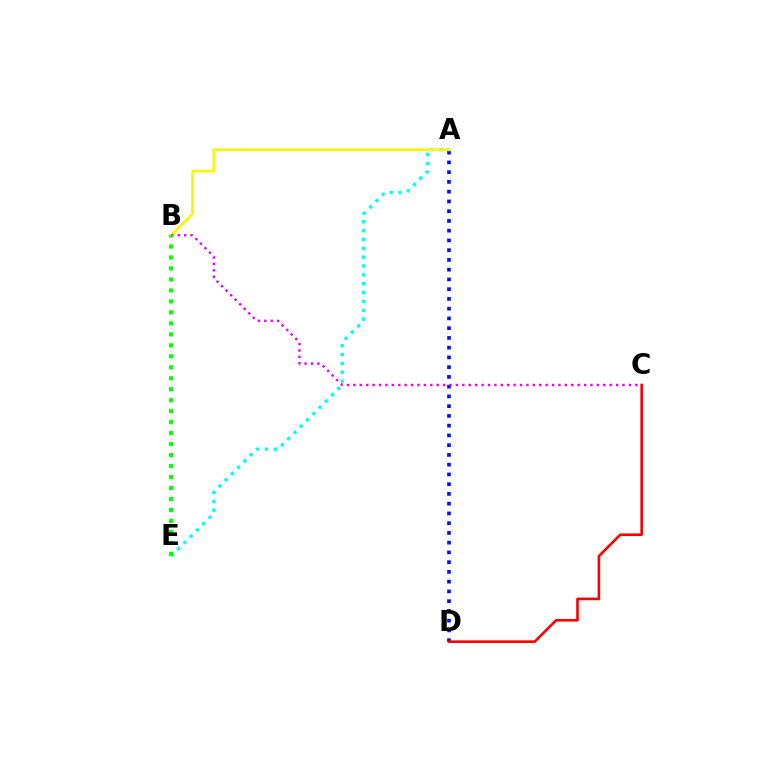{('A', 'D'): [{'color': '#0010ff', 'line_style': 'dotted', 'thickness': 2.65}], ('A', 'E'): [{'color': '#00fff6', 'line_style': 'dotted', 'thickness': 2.41}], ('A', 'B'): [{'color': '#fcf500', 'line_style': 'solid', 'thickness': 1.94}], ('C', 'D'): [{'color': '#ff0000', 'line_style': 'solid', 'thickness': 1.89}], ('B', 'C'): [{'color': '#ee00ff', 'line_style': 'dotted', 'thickness': 1.74}], ('B', 'E'): [{'color': '#08ff00', 'line_style': 'dotted', 'thickness': 2.98}]}